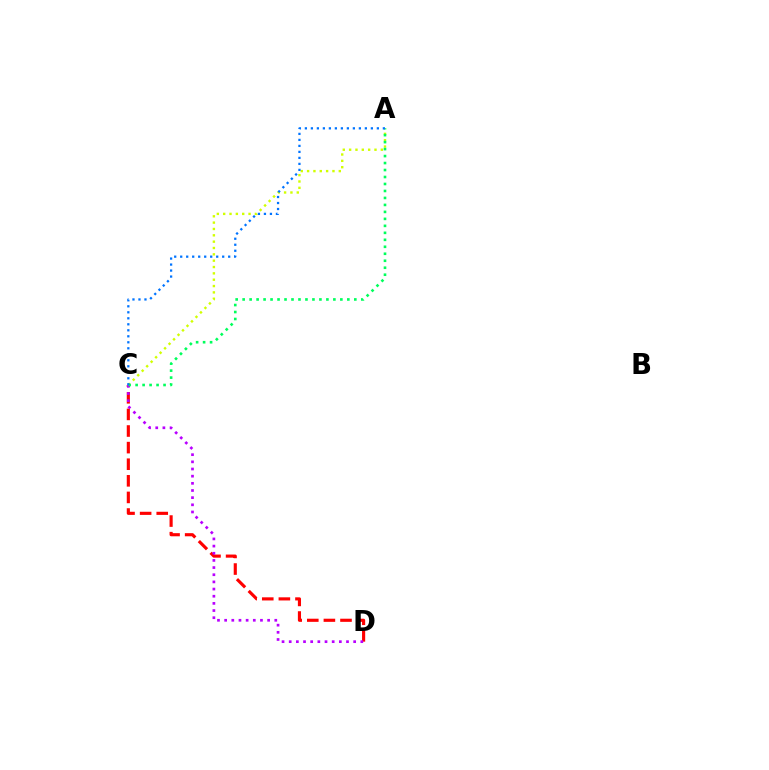{('A', 'C'): [{'color': '#d1ff00', 'line_style': 'dotted', 'thickness': 1.72}, {'color': '#00ff5c', 'line_style': 'dotted', 'thickness': 1.9}, {'color': '#0074ff', 'line_style': 'dotted', 'thickness': 1.63}], ('C', 'D'): [{'color': '#ff0000', 'line_style': 'dashed', 'thickness': 2.26}, {'color': '#b900ff', 'line_style': 'dotted', 'thickness': 1.95}]}